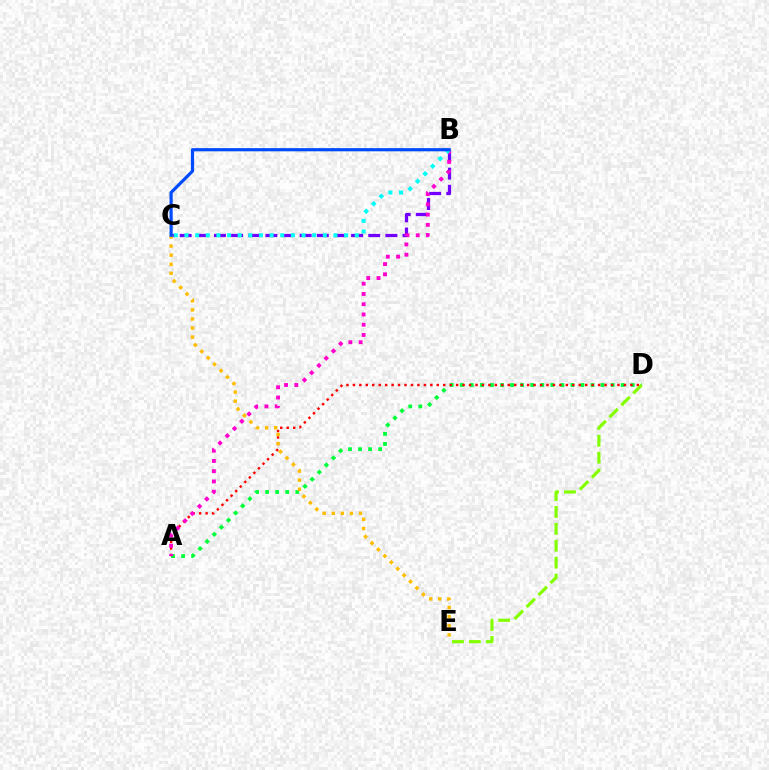{('A', 'D'): [{'color': '#00ff39', 'line_style': 'dotted', 'thickness': 2.73}, {'color': '#ff0000', 'line_style': 'dotted', 'thickness': 1.75}], ('B', 'C'): [{'color': '#7200ff', 'line_style': 'dashed', 'thickness': 2.33}, {'color': '#00fff6', 'line_style': 'dotted', 'thickness': 2.89}, {'color': '#004bff', 'line_style': 'solid', 'thickness': 2.29}], ('A', 'B'): [{'color': '#ff00cf', 'line_style': 'dotted', 'thickness': 2.79}], ('C', 'E'): [{'color': '#ffbd00', 'line_style': 'dotted', 'thickness': 2.47}], ('D', 'E'): [{'color': '#84ff00', 'line_style': 'dashed', 'thickness': 2.3}]}